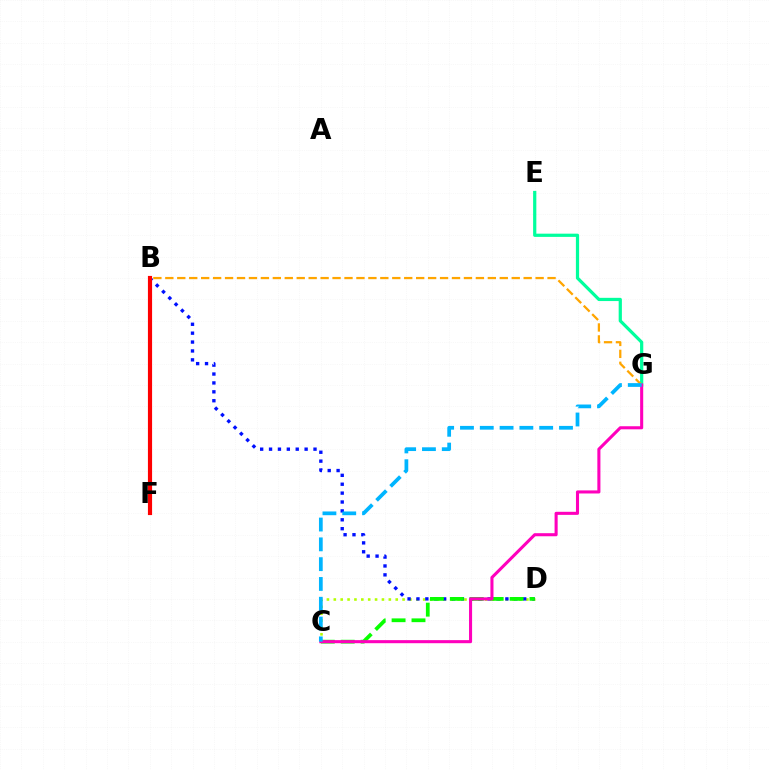{('E', 'G'): [{'color': '#00ff9d', 'line_style': 'solid', 'thickness': 2.32}], ('B', 'F'): [{'color': '#9b00ff', 'line_style': 'dotted', 'thickness': 2.18}, {'color': '#ff0000', 'line_style': 'solid', 'thickness': 2.99}], ('C', 'D'): [{'color': '#b3ff00', 'line_style': 'dotted', 'thickness': 1.87}, {'color': '#08ff00', 'line_style': 'dashed', 'thickness': 2.71}], ('B', 'D'): [{'color': '#0010ff', 'line_style': 'dotted', 'thickness': 2.42}], ('B', 'G'): [{'color': '#ffa500', 'line_style': 'dashed', 'thickness': 1.62}], ('C', 'G'): [{'color': '#ff00bd', 'line_style': 'solid', 'thickness': 2.21}, {'color': '#00b5ff', 'line_style': 'dashed', 'thickness': 2.69}]}